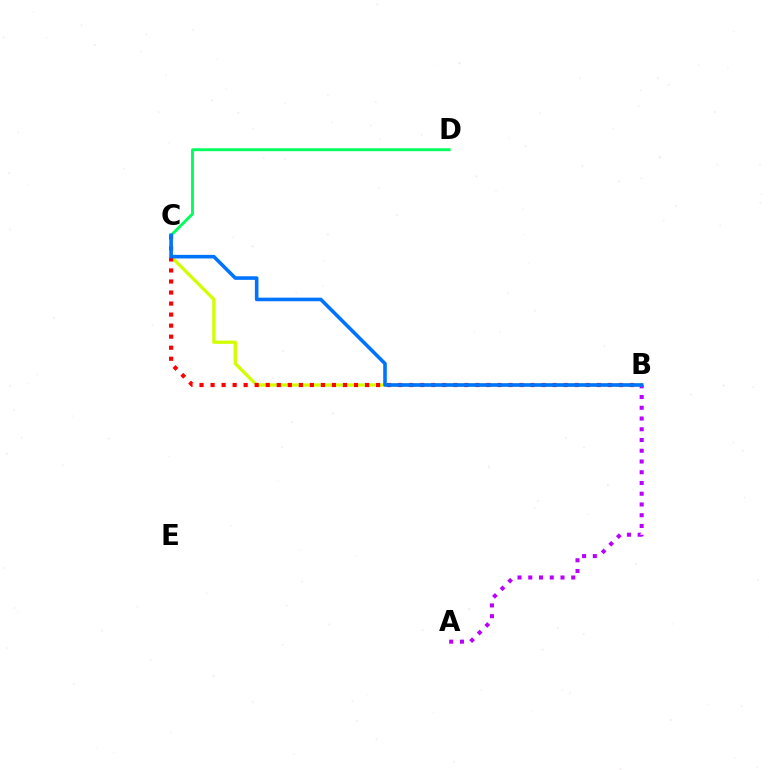{('B', 'C'): [{'color': '#d1ff00', 'line_style': 'solid', 'thickness': 2.36}, {'color': '#ff0000', 'line_style': 'dotted', 'thickness': 3.0}, {'color': '#0074ff', 'line_style': 'solid', 'thickness': 2.58}], ('C', 'D'): [{'color': '#00ff5c', 'line_style': 'solid', 'thickness': 2.09}], ('A', 'B'): [{'color': '#b900ff', 'line_style': 'dotted', 'thickness': 2.92}]}